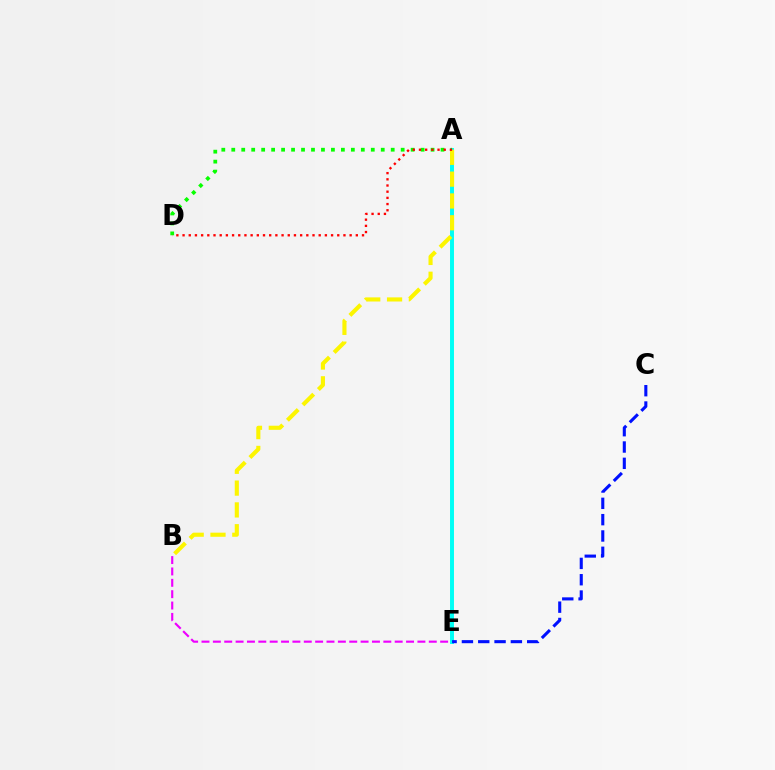{('B', 'E'): [{'color': '#ee00ff', 'line_style': 'dashed', 'thickness': 1.54}], ('A', 'E'): [{'color': '#00fff6', 'line_style': 'solid', 'thickness': 2.84}], ('A', 'D'): [{'color': '#08ff00', 'line_style': 'dotted', 'thickness': 2.71}, {'color': '#ff0000', 'line_style': 'dotted', 'thickness': 1.68}], ('A', 'B'): [{'color': '#fcf500', 'line_style': 'dashed', 'thickness': 2.96}], ('C', 'E'): [{'color': '#0010ff', 'line_style': 'dashed', 'thickness': 2.22}]}